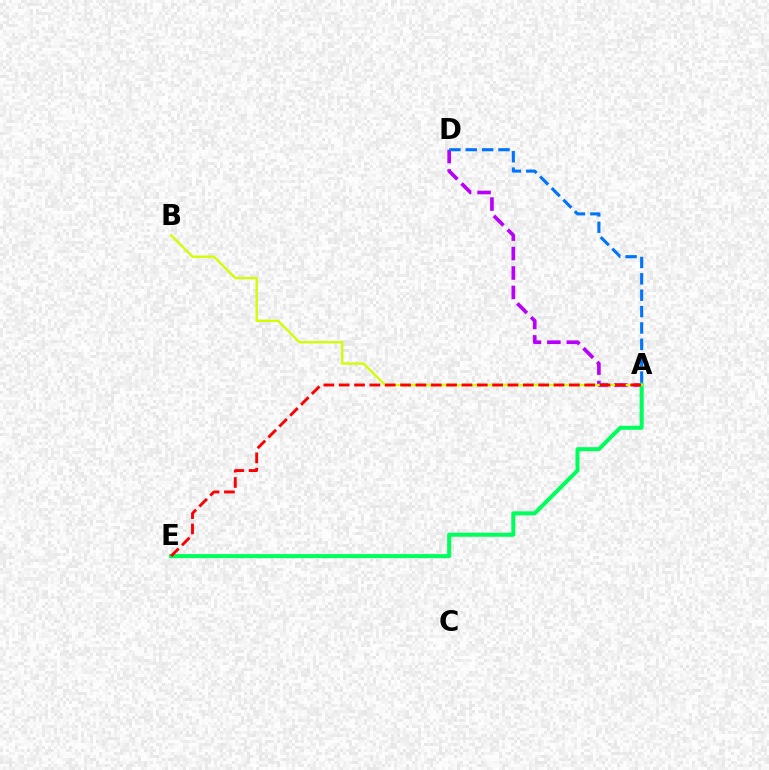{('A', 'D'): [{'color': '#b900ff', 'line_style': 'dashed', 'thickness': 2.64}, {'color': '#0074ff', 'line_style': 'dashed', 'thickness': 2.22}], ('A', 'E'): [{'color': '#00ff5c', 'line_style': 'solid', 'thickness': 2.9}, {'color': '#ff0000', 'line_style': 'dashed', 'thickness': 2.08}], ('A', 'B'): [{'color': '#d1ff00', 'line_style': 'solid', 'thickness': 1.68}]}